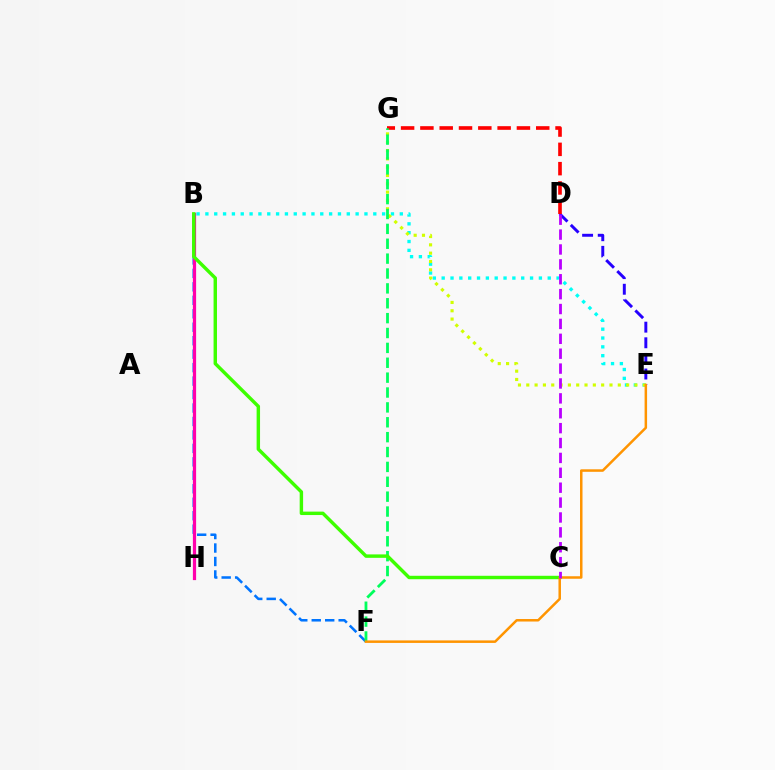{('B', 'F'): [{'color': '#0074ff', 'line_style': 'dashed', 'thickness': 1.83}], ('B', 'E'): [{'color': '#00fff6', 'line_style': 'dotted', 'thickness': 2.4}], ('D', 'E'): [{'color': '#2500ff', 'line_style': 'dashed', 'thickness': 2.12}], ('E', 'G'): [{'color': '#d1ff00', 'line_style': 'dotted', 'thickness': 2.26}], ('D', 'G'): [{'color': '#ff0000', 'line_style': 'dashed', 'thickness': 2.62}], ('B', 'H'): [{'color': '#ff00ac', 'line_style': 'solid', 'thickness': 2.31}], ('F', 'G'): [{'color': '#00ff5c', 'line_style': 'dashed', 'thickness': 2.02}], ('B', 'C'): [{'color': '#3dff00', 'line_style': 'solid', 'thickness': 2.47}], ('E', 'F'): [{'color': '#ff9400', 'line_style': 'solid', 'thickness': 1.8}], ('C', 'D'): [{'color': '#b900ff', 'line_style': 'dashed', 'thickness': 2.02}]}